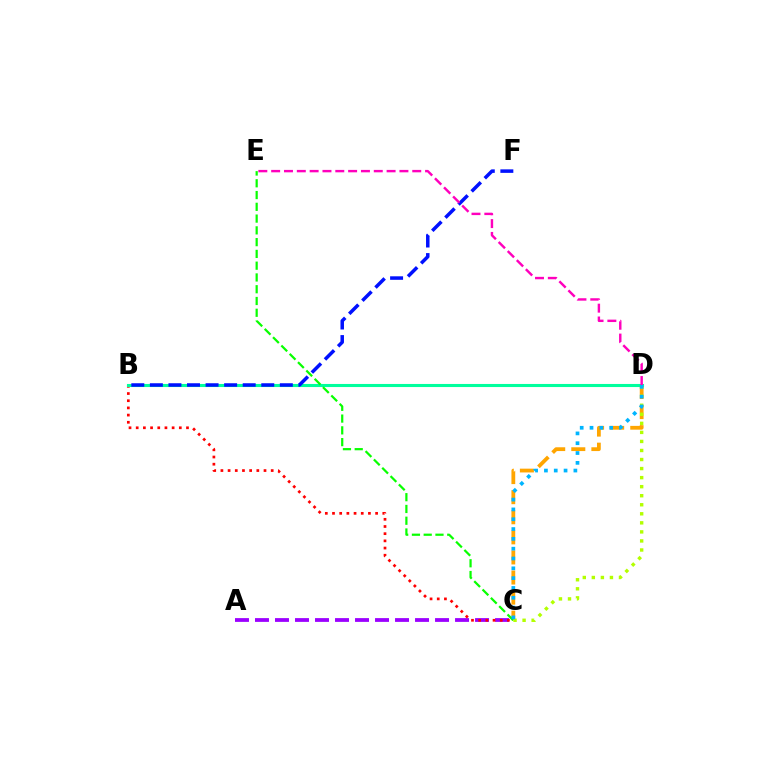{('A', 'C'): [{'color': '#9b00ff', 'line_style': 'dashed', 'thickness': 2.72}], ('B', 'C'): [{'color': '#ff0000', 'line_style': 'dotted', 'thickness': 1.95}], ('C', 'D'): [{'color': '#ffa500', 'line_style': 'dashed', 'thickness': 2.73}, {'color': '#b3ff00', 'line_style': 'dotted', 'thickness': 2.46}, {'color': '#00b5ff', 'line_style': 'dotted', 'thickness': 2.67}], ('B', 'D'): [{'color': '#00ff9d', 'line_style': 'solid', 'thickness': 2.22}], ('B', 'F'): [{'color': '#0010ff', 'line_style': 'dashed', 'thickness': 2.52}], ('C', 'E'): [{'color': '#08ff00', 'line_style': 'dashed', 'thickness': 1.6}], ('D', 'E'): [{'color': '#ff00bd', 'line_style': 'dashed', 'thickness': 1.74}]}